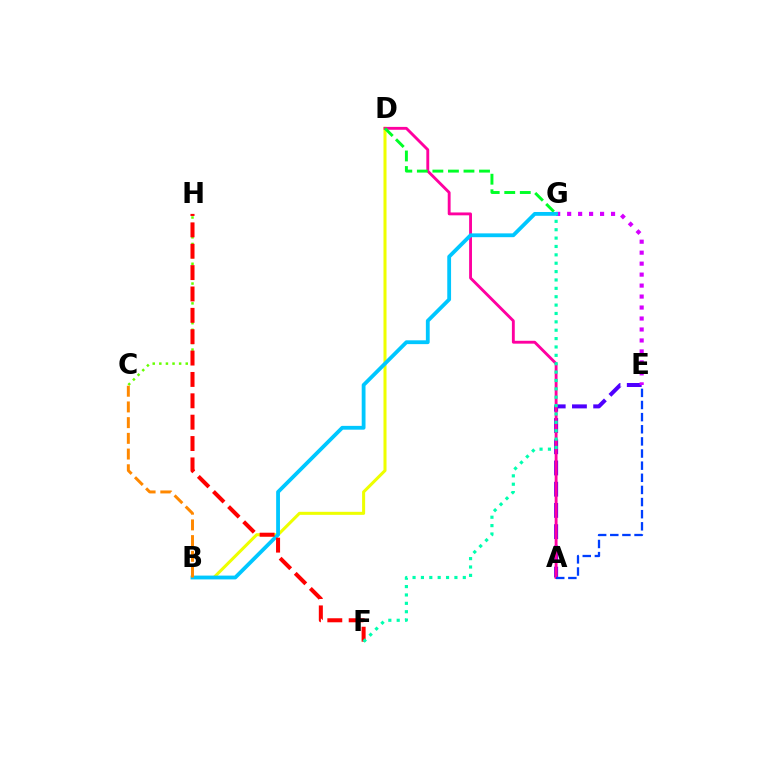{('B', 'D'): [{'color': '#eeff00', 'line_style': 'solid', 'thickness': 2.19}], ('A', 'E'): [{'color': '#4f00ff', 'line_style': 'dashed', 'thickness': 2.88}, {'color': '#003fff', 'line_style': 'dashed', 'thickness': 1.65}], ('E', 'G'): [{'color': '#d600ff', 'line_style': 'dotted', 'thickness': 2.98}], ('C', 'H'): [{'color': '#66ff00', 'line_style': 'dotted', 'thickness': 1.79}], ('A', 'D'): [{'color': '#ff00a0', 'line_style': 'solid', 'thickness': 2.06}], ('D', 'G'): [{'color': '#00ff27', 'line_style': 'dashed', 'thickness': 2.11}], ('B', 'G'): [{'color': '#00c7ff', 'line_style': 'solid', 'thickness': 2.74}], ('F', 'H'): [{'color': '#ff0000', 'line_style': 'dashed', 'thickness': 2.9}], ('B', 'C'): [{'color': '#ff8800', 'line_style': 'dashed', 'thickness': 2.13}], ('F', 'G'): [{'color': '#00ffaf', 'line_style': 'dotted', 'thickness': 2.28}]}